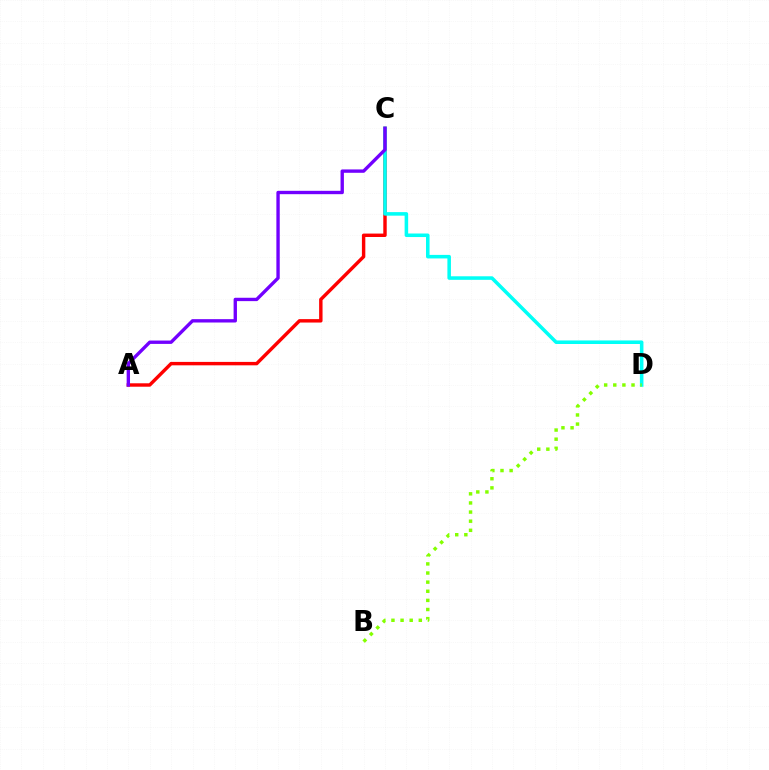{('A', 'C'): [{'color': '#ff0000', 'line_style': 'solid', 'thickness': 2.46}, {'color': '#7200ff', 'line_style': 'solid', 'thickness': 2.42}], ('C', 'D'): [{'color': '#00fff6', 'line_style': 'solid', 'thickness': 2.55}], ('B', 'D'): [{'color': '#84ff00', 'line_style': 'dotted', 'thickness': 2.48}]}